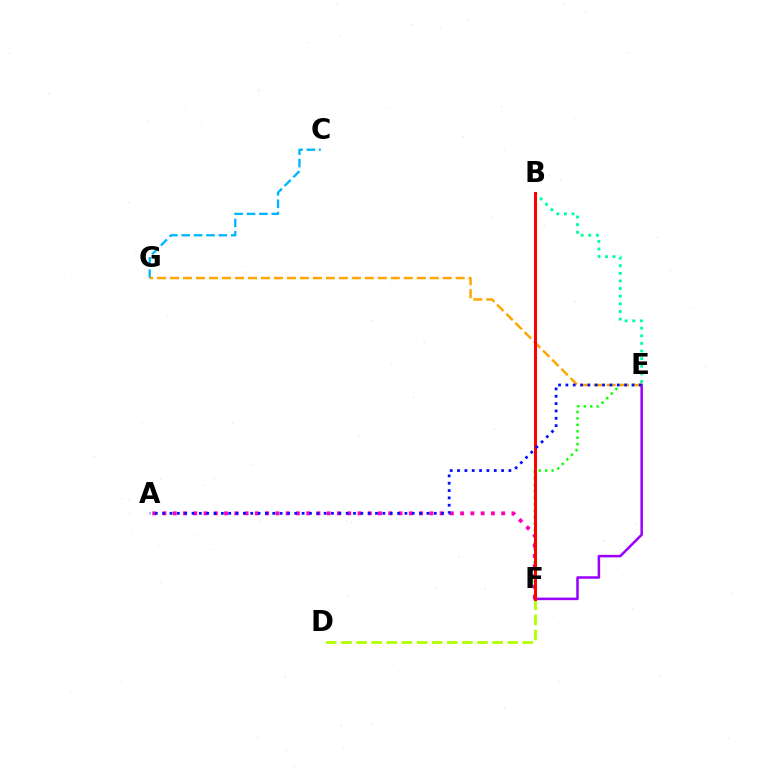{('E', 'F'): [{'color': '#08ff00', 'line_style': 'dotted', 'thickness': 1.75}, {'color': '#9b00ff', 'line_style': 'solid', 'thickness': 1.82}], ('C', 'G'): [{'color': '#00b5ff', 'line_style': 'dashed', 'thickness': 1.68}], ('D', 'F'): [{'color': '#b3ff00', 'line_style': 'dashed', 'thickness': 2.05}], ('E', 'G'): [{'color': '#ffa500', 'line_style': 'dashed', 'thickness': 1.76}], ('B', 'E'): [{'color': '#00ff9d', 'line_style': 'dotted', 'thickness': 2.07}], ('A', 'F'): [{'color': '#ff00bd', 'line_style': 'dotted', 'thickness': 2.79}], ('B', 'F'): [{'color': '#ff0000', 'line_style': 'solid', 'thickness': 2.17}], ('A', 'E'): [{'color': '#0010ff', 'line_style': 'dotted', 'thickness': 1.99}]}